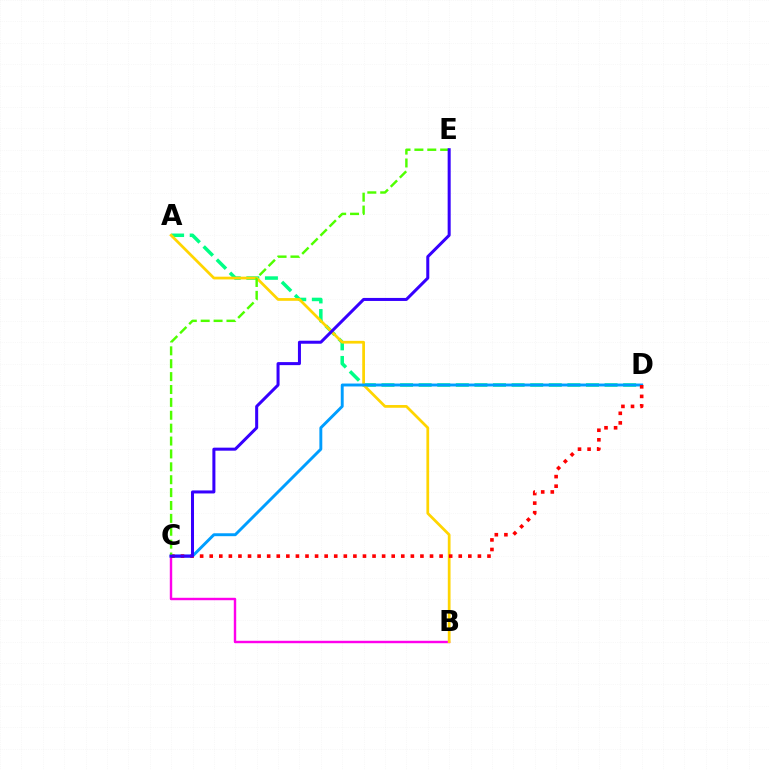{('B', 'C'): [{'color': '#ff00ed', 'line_style': 'solid', 'thickness': 1.75}], ('A', 'D'): [{'color': '#00ff86', 'line_style': 'dashed', 'thickness': 2.53}], ('A', 'B'): [{'color': '#ffd500', 'line_style': 'solid', 'thickness': 1.97}], ('C', 'D'): [{'color': '#009eff', 'line_style': 'solid', 'thickness': 2.1}, {'color': '#ff0000', 'line_style': 'dotted', 'thickness': 2.6}], ('C', 'E'): [{'color': '#4fff00', 'line_style': 'dashed', 'thickness': 1.75}, {'color': '#3700ff', 'line_style': 'solid', 'thickness': 2.18}]}